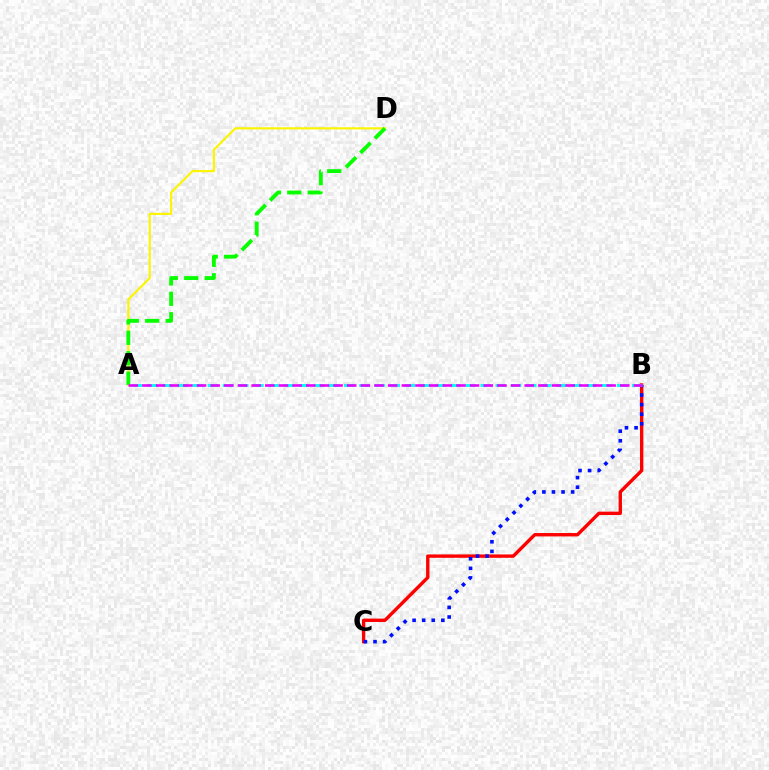{('A', 'D'): [{'color': '#fcf500', 'line_style': 'solid', 'thickness': 1.55}, {'color': '#08ff00', 'line_style': 'dashed', 'thickness': 2.78}], ('B', 'C'): [{'color': '#ff0000', 'line_style': 'solid', 'thickness': 2.43}, {'color': '#0010ff', 'line_style': 'dotted', 'thickness': 2.61}], ('A', 'B'): [{'color': '#00fff6', 'line_style': 'dashed', 'thickness': 2.06}, {'color': '#ee00ff', 'line_style': 'dashed', 'thickness': 1.85}]}